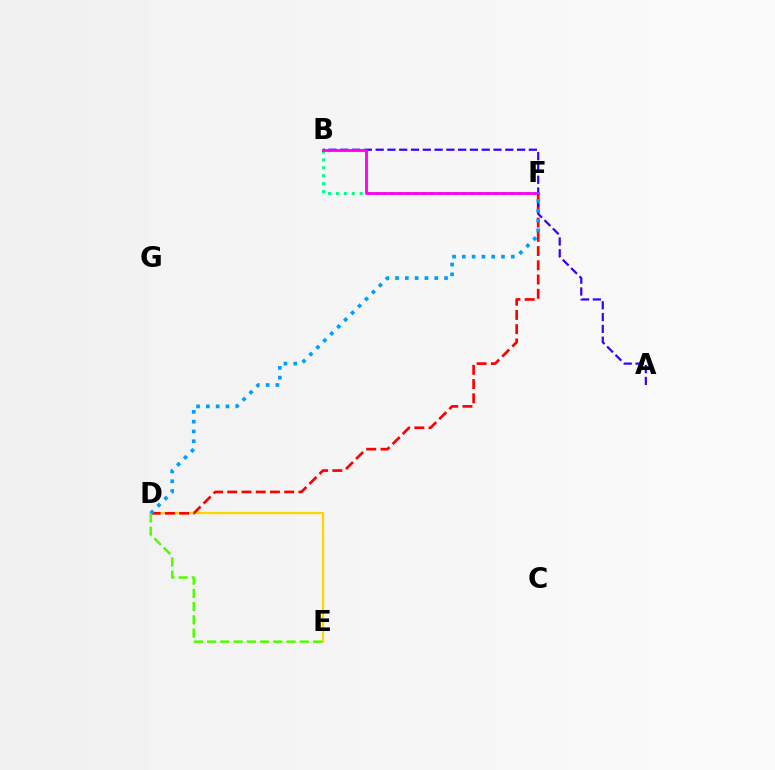{('D', 'E'): [{'color': '#ffd500', 'line_style': 'solid', 'thickness': 1.62}, {'color': '#4fff00', 'line_style': 'dashed', 'thickness': 1.8}], ('D', 'F'): [{'color': '#ff0000', 'line_style': 'dashed', 'thickness': 1.93}, {'color': '#009eff', 'line_style': 'dotted', 'thickness': 2.66}], ('A', 'B'): [{'color': '#3700ff', 'line_style': 'dashed', 'thickness': 1.6}], ('B', 'F'): [{'color': '#00ff86', 'line_style': 'dotted', 'thickness': 2.15}, {'color': '#ff00ed', 'line_style': 'solid', 'thickness': 2.04}]}